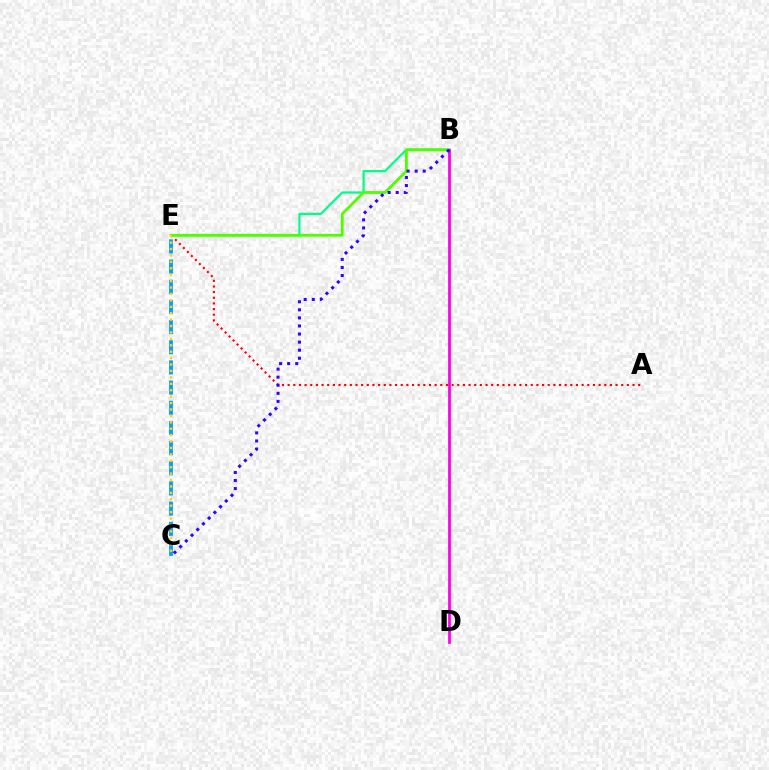{('B', 'E'): [{'color': '#00ff86', 'line_style': 'solid', 'thickness': 1.62}, {'color': '#4fff00', 'line_style': 'solid', 'thickness': 2.02}], ('A', 'E'): [{'color': '#ff0000', 'line_style': 'dotted', 'thickness': 1.54}], ('B', 'D'): [{'color': '#ff00ed', 'line_style': 'solid', 'thickness': 1.99}], ('C', 'E'): [{'color': '#009eff', 'line_style': 'dashed', 'thickness': 2.74}, {'color': '#ffd500', 'line_style': 'dotted', 'thickness': 1.74}], ('B', 'C'): [{'color': '#3700ff', 'line_style': 'dotted', 'thickness': 2.19}]}